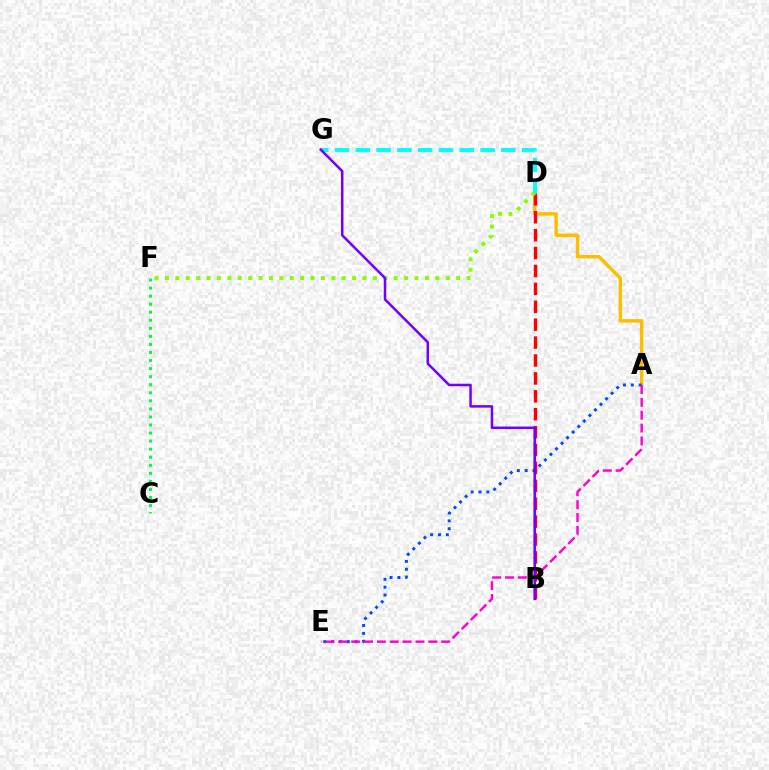{('A', 'D'): [{'color': '#ffbd00', 'line_style': 'solid', 'thickness': 2.46}], ('C', 'F'): [{'color': '#00ff39', 'line_style': 'dotted', 'thickness': 2.19}], ('B', 'D'): [{'color': '#ff0000', 'line_style': 'dashed', 'thickness': 2.43}], ('D', 'F'): [{'color': '#84ff00', 'line_style': 'dotted', 'thickness': 2.83}], ('A', 'E'): [{'color': '#004bff', 'line_style': 'dotted', 'thickness': 2.14}, {'color': '#ff00cf', 'line_style': 'dashed', 'thickness': 1.75}], ('D', 'G'): [{'color': '#00fff6', 'line_style': 'dashed', 'thickness': 2.82}], ('B', 'G'): [{'color': '#7200ff', 'line_style': 'solid', 'thickness': 1.8}]}